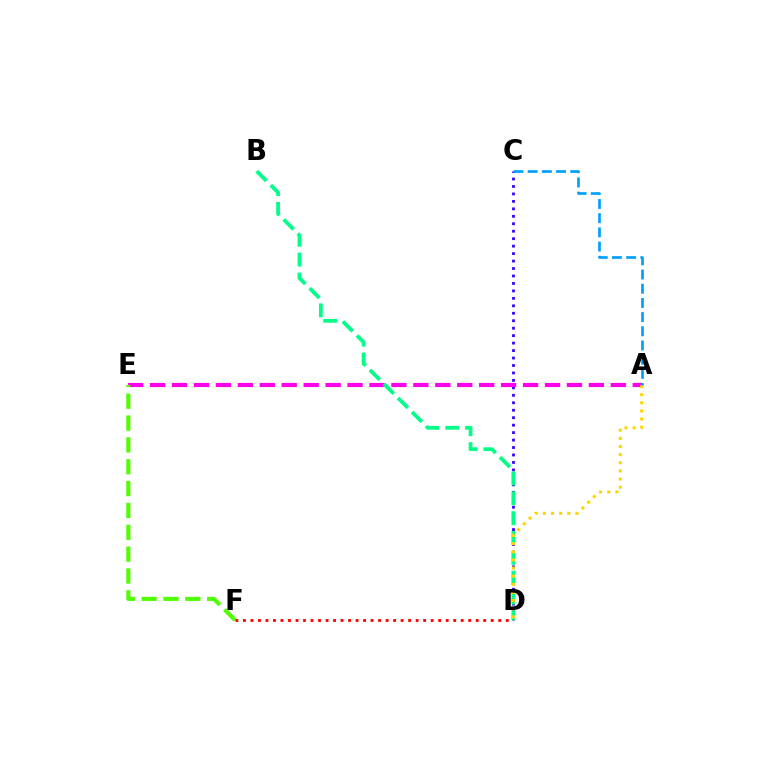{('C', 'D'): [{'color': '#3700ff', 'line_style': 'dotted', 'thickness': 2.03}], ('A', 'E'): [{'color': '#ff00ed', 'line_style': 'dashed', 'thickness': 2.98}], ('E', 'F'): [{'color': '#4fff00', 'line_style': 'dashed', 'thickness': 2.97}], ('B', 'D'): [{'color': '#00ff86', 'line_style': 'dashed', 'thickness': 2.7}], ('A', 'D'): [{'color': '#ffd500', 'line_style': 'dotted', 'thickness': 2.21}], ('A', 'C'): [{'color': '#009eff', 'line_style': 'dashed', 'thickness': 1.93}], ('D', 'F'): [{'color': '#ff0000', 'line_style': 'dotted', 'thickness': 2.04}]}